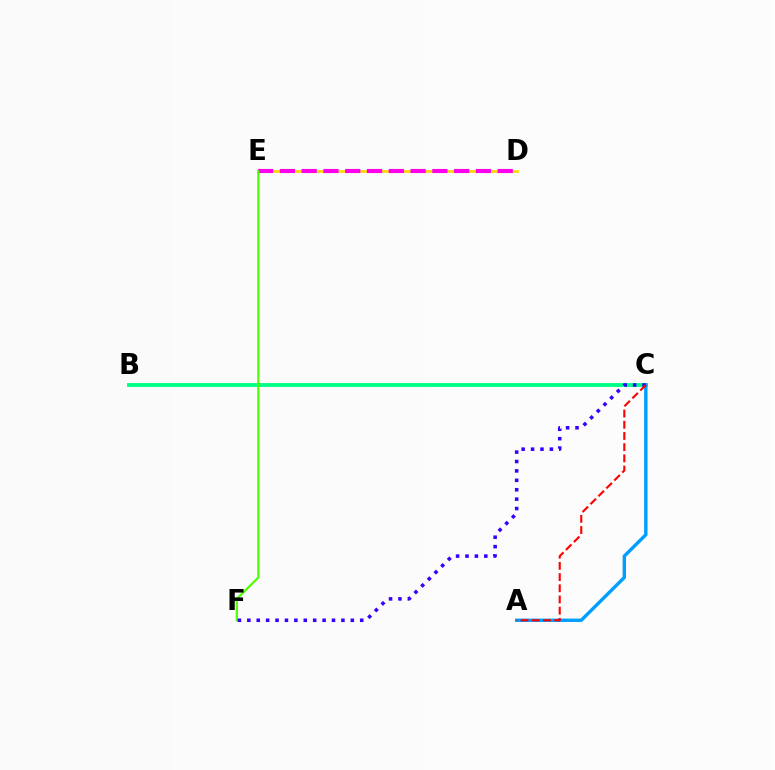{('D', 'E'): [{'color': '#ffd500', 'line_style': 'solid', 'thickness': 1.92}, {'color': '#ff00ed', 'line_style': 'dashed', 'thickness': 2.96}], ('B', 'C'): [{'color': '#00ff86', 'line_style': 'solid', 'thickness': 2.78}], ('E', 'F'): [{'color': '#4fff00', 'line_style': 'solid', 'thickness': 1.58}], ('A', 'C'): [{'color': '#009eff', 'line_style': 'solid', 'thickness': 2.43}, {'color': '#ff0000', 'line_style': 'dashed', 'thickness': 1.52}], ('C', 'F'): [{'color': '#3700ff', 'line_style': 'dotted', 'thickness': 2.56}]}